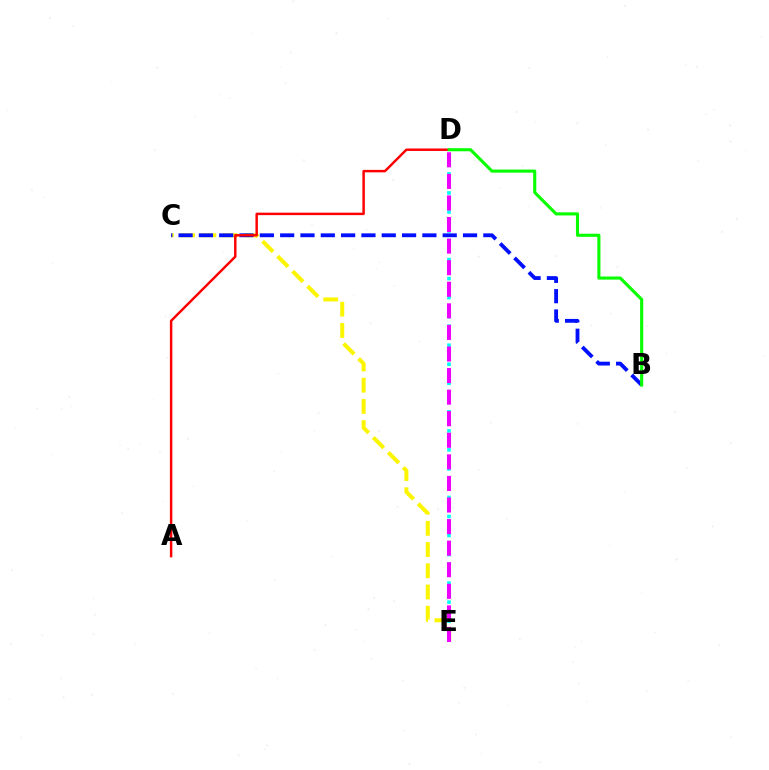{('C', 'E'): [{'color': '#fcf500', 'line_style': 'dashed', 'thickness': 2.88}], ('B', 'C'): [{'color': '#0010ff', 'line_style': 'dashed', 'thickness': 2.76}], ('D', 'E'): [{'color': '#00fff6', 'line_style': 'dotted', 'thickness': 2.59}, {'color': '#ee00ff', 'line_style': 'dashed', 'thickness': 2.93}], ('A', 'D'): [{'color': '#ff0000', 'line_style': 'solid', 'thickness': 1.78}], ('B', 'D'): [{'color': '#08ff00', 'line_style': 'solid', 'thickness': 2.23}]}